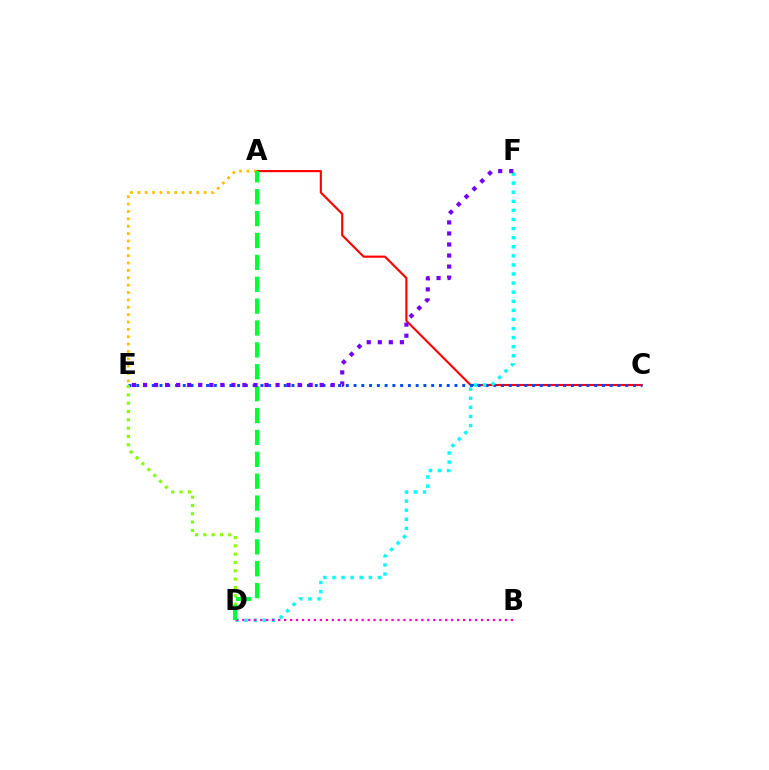{('A', 'C'): [{'color': '#ff0000', 'line_style': 'solid', 'thickness': 1.54}], ('A', 'E'): [{'color': '#ffbd00', 'line_style': 'dotted', 'thickness': 2.0}], ('C', 'E'): [{'color': '#004bff', 'line_style': 'dotted', 'thickness': 2.11}], ('D', 'F'): [{'color': '#00fff6', 'line_style': 'dotted', 'thickness': 2.47}], ('D', 'E'): [{'color': '#84ff00', 'line_style': 'dotted', 'thickness': 2.26}], ('B', 'D'): [{'color': '#ff00cf', 'line_style': 'dotted', 'thickness': 1.62}], ('A', 'D'): [{'color': '#00ff39', 'line_style': 'dashed', 'thickness': 2.97}], ('E', 'F'): [{'color': '#7200ff', 'line_style': 'dotted', 'thickness': 3.0}]}